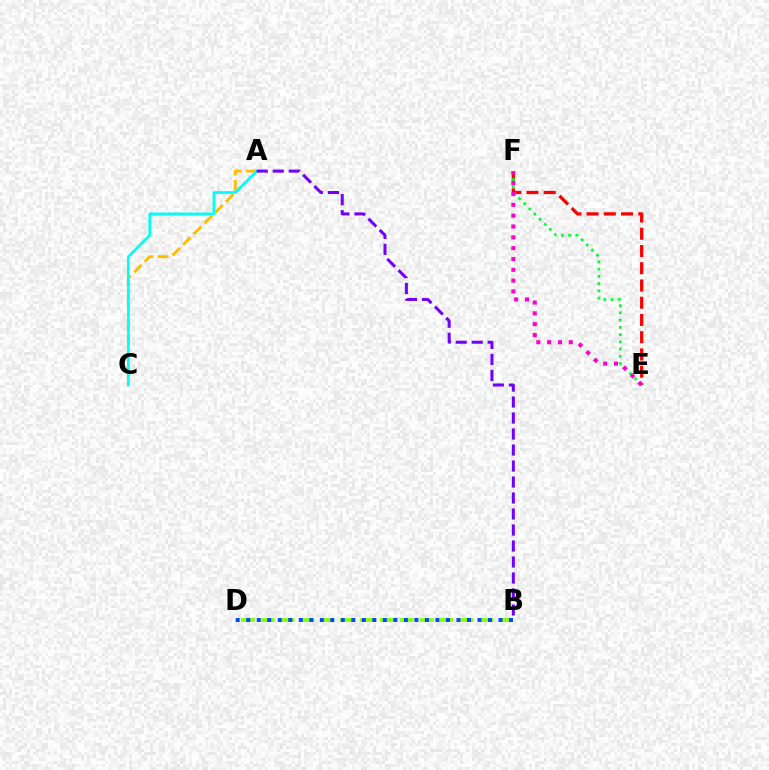{('A', 'C'): [{'color': '#ffbd00', 'line_style': 'dashed', 'thickness': 2.06}, {'color': '#00fff6', 'line_style': 'solid', 'thickness': 1.95}], ('B', 'D'): [{'color': '#84ff00', 'line_style': 'dashed', 'thickness': 2.7}, {'color': '#004bff', 'line_style': 'dotted', 'thickness': 2.86}], ('E', 'F'): [{'color': '#ff0000', 'line_style': 'dashed', 'thickness': 2.34}, {'color': '#00ff39', 'line_style': 'dotted', 'thickness': 1.97}, {'color': '#ff00cf', 'line_style': 'dotted', 'thickness': 2.94}], ('A', 'B'): [{'color': '#7200ff', 'line_style': 'dashed', 'thickness': 2.17}]}